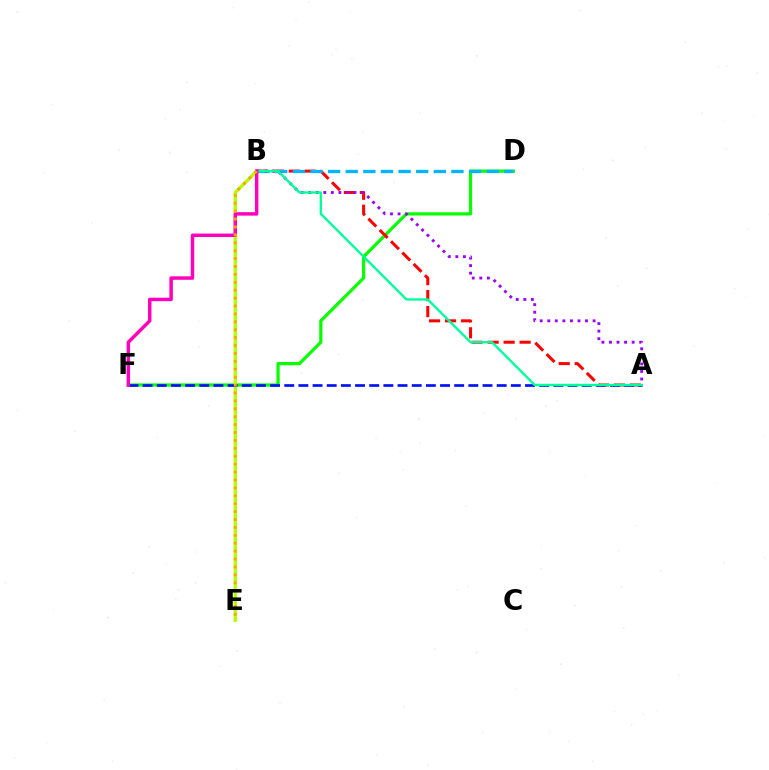{('D', 'F'): [{'color': '#08ff00', 'line_style': 'solid', 'thickness': 2.32}], ('A', 'B'): [{'color': '#ff0000', 'line_style': 'dashed', 'thickness': 2.17}, {'color': '#9b00ff', 'line_style': 'dotted', 'thickness': 2.05}, {'color': '#00ff9d', 'line_style': 'solid', 'thickness': 1.71}], ('B', 'E'): [{'color': '#b3ff00', 'line_style': 'solid', 'thickness': 2.37}, {'color': '#ffa500', 'line_style': 'dotted', 'thickness': 2.15}], ('A', 'F'): [{'color': '#0010ff', 'line_style': 'dashed', 'thickness': 1.92}], ('B', 'D'): [{'color': '#00b5ff', 'line_style': 'dashed', 'thickness': 2.39}], ('B', 'F'): [{'color': '#ff00bd', 'line_style': 'solid', 'thickness': 2.49}]}